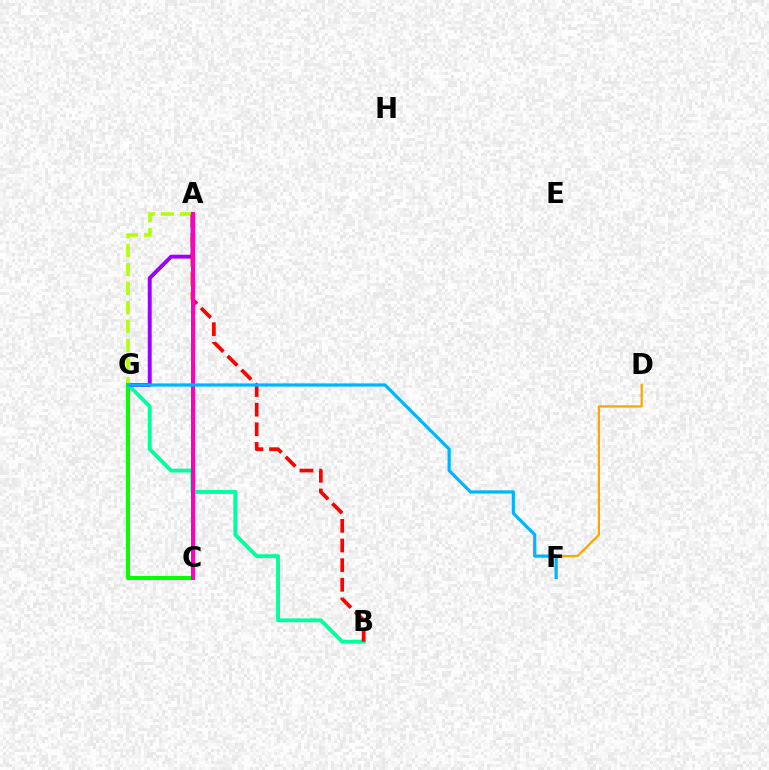{('B', 'G'): [{'color': '#00ff9d', 'line_style': 'solid', 'thickness': 2.76}], ('A', 'C'): [{'color': '#0010ff', 'line_style': 'dashed', 'thickness': 2.93}, {'color': '#ff00bd', 'line_style': 'solid', 'thickness': 2.89}], ('A', 'G'): [{'color': '#9b00ff', 'line_style': 'solid', 'thickness': 2.8}, {'color': '#b3ff00', 'line_style': 'dashed', 'thickness': 2.58}], ('D', 'F'): [{'color': '#ffa500', 'line_style': 'solid', 'thickness': 1.62}], ('A', 'B'): [{'color': '#ff0000', 'line_style': 'dashed', 'thickness': 2.67}], ('C', 'G'): [{'color': '#08ff00', 'line_style': 'solid', 'thickness': 2.86}], ('F', 'G'): [{'color': '#00b5ff', 'line_style': 'solid', 'thickness': 2.31}]}